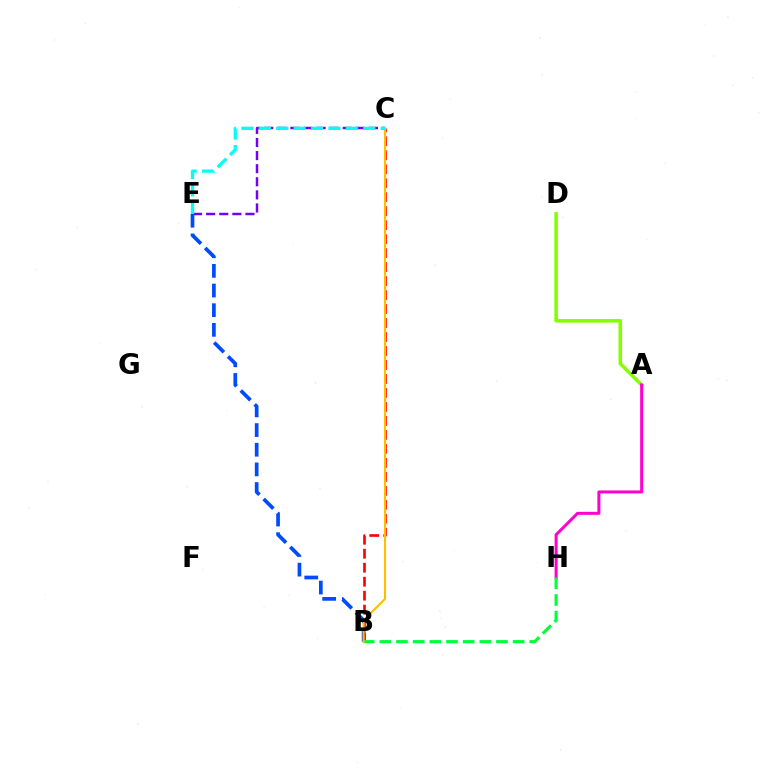{('C', 'E'): [{'color': '#7200ff', 'line_style': 'dashed', 'thickness': 1.78}, {'color': '#00fff6', 'line_style': 'dashed', 'thickness': 2.36}], ('B', 'E'): [{'color': '#004bff', 'line_style': 'dashed', 'thickness': 2.67}], ('B', 'C'): [{'color': '#ff0000', 'line_style': 'dashed', 'thickness': 1.9}, {'color': '#ffbd00', 'line_style': 'solid', 'thickness': 1.51}], ('A', 'D'): [{'color': '#84ff00', 'line_style': 'solid', 'thickness': 2.55}], ('A', 'H'): [{'color': '#ff00cf', 'line_style': 'solid', 'thickness': 2.17}], ('B', 'H'): [{'color': '#00ff39', 'line_style': 'dashed', 'thickness': 2.26}]}